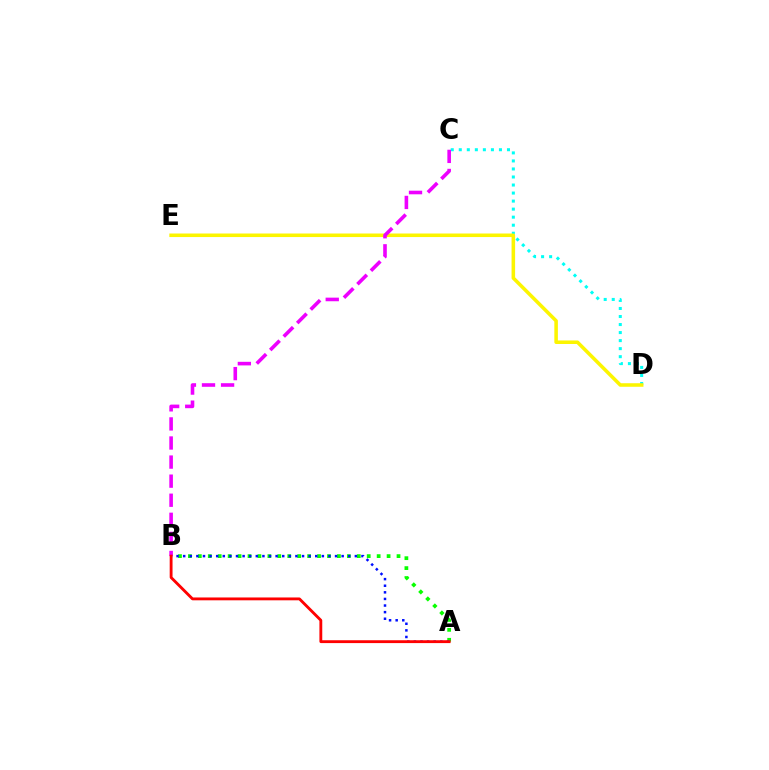{('A', 'B'): [{'color': '#08ff00', 'line_style': 'dotted', 'thickness': 2.7}, {'color': '#0010ff', 'line_style': 'dotted', 'thickness': 1.79}, {'color': '#ff0000', 'line_style': 'solid', 'thickness': 2.05}], ('C', 'D'): [{'color': '#00fff6', 'line_style': 'dotted', 'thickness': 2.18}], ('D', 'E'): [{'color': '#fcf500', 'line_style': 'solid', 'thickness': 2.55}], ('B', 'C'): [{'color': '#ee00ff', 'line_style': 'dashed', 'thickness': 2.59}]}